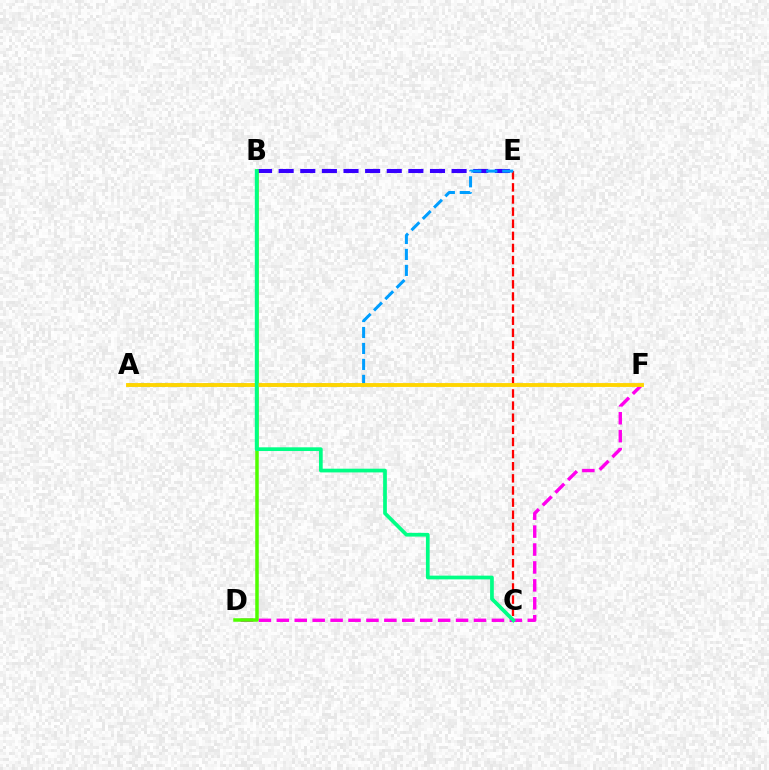{('B', 'E'): [{'color': '#3700ff', 'line_style': 'dashed', 'thickness': 2.94}], ('D', 'F'): [{'color': '#ff00ed', 'line_style': 'dashed', 'thickness': 2.44}], ('B', 'D'): [{'color': '#4fff00', 'line_style': 'solid', 'thickness': 2.52}], ('C', 'E'): [{'color': '#ff0000', 'line_style': 'dashed', 'thickness': 1.65}], ('A', 'E'): [{'color': '#009eff', 'line_style': 'dashed', 'thickness': 2.17}], ('A', 'F'): [{'color': '#ffd500', 'line_style': 'solid', 'thickness': 2.78}], ('B', 'C'): [{'color': '#00ff86', 'line_style': 'solid', 'thickness': 2.68}]}